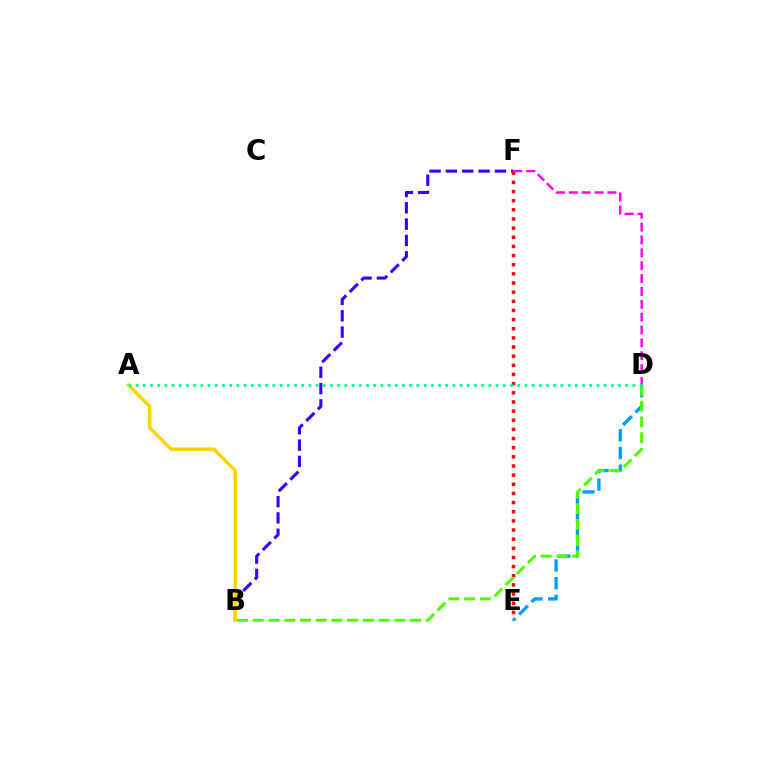{('B', 'F'): [{'color': '#3700ff', 'line_style': 'dashed', 'thickness': 2.22}], ('E', 'F'): [{'color': '#ff0000', 'line_style': 'dotted', 'thickness': 2.49}], ('D', 'E'): [{'color': '#009eff', 'line_style': 'dashed', 'thickness': 2.4}], ('B', 'D'): [{'color': '#4fff00', 'line_style': 'dashed', 'thickness': 2.14}], ('D', 'F'): [{'color': '#ff00ed', 'line_style': 'dashed', 'thickness': 1.75}], ('A', 'B'): [{'color': '#ffd500', 'line_style': 'solid', 'thickness': 2.5}], ('A', 'D'): [{'color': '#00ff86', 'line_style': 'dotted', 'thickness': 1.96}]}